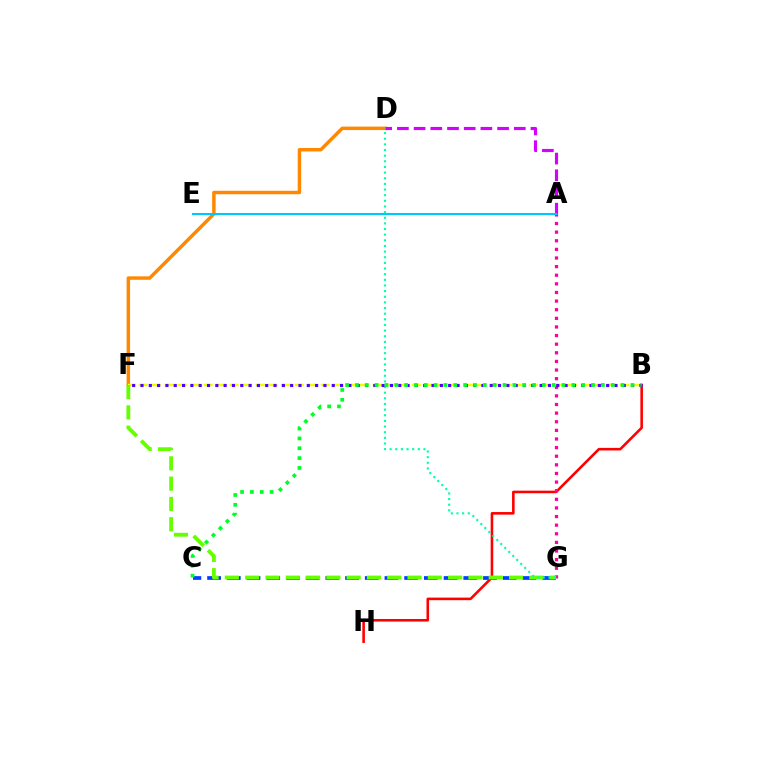{('C', 'G'): [{'color': '#003fff', 'line_style': 'dashed', 'thickness': 2.68}], ('D', 'F'): [{'color': '#ff8800', 'line_style': 'solid', 'thickness': 2.49}], ('B', 'H'): [{'color': '#ff0000', 'line_style': 'solid', 'thickness': 1.86}], ('A', 'G'): [{'color': '#ff00a0', 'line_style': 'dotted', 'thickness': 2.34}], ('B', 'F'): [{'color': '#eeff00', 'line_style': 'dashed', 'thickness': 1.77}, {'color': '#4f00ff', 'line_style': 'dotted', 'thickness': 2.26}], ('A', 'D'): [{'color': '#d600ff', 'line_style': 'dashed', 'thickness': 2.27}], ('A', 'E'): [{'color': '#00c7ff', 'line_style': 'solid', 'thickness': 1.51}], ('F', 'G'): [{'color': '#66ff00', 'line_style': 'dashed', 'thickness': 2.76}], ('D', 'G'): [{'color': '#00ffaf', 'line_style': 'dotted', 'thickness': 1.53}], ('B', 'C'): [{'color': '#00ff27', 'line_style': 'dotted', 'thickness': 2.67}]}